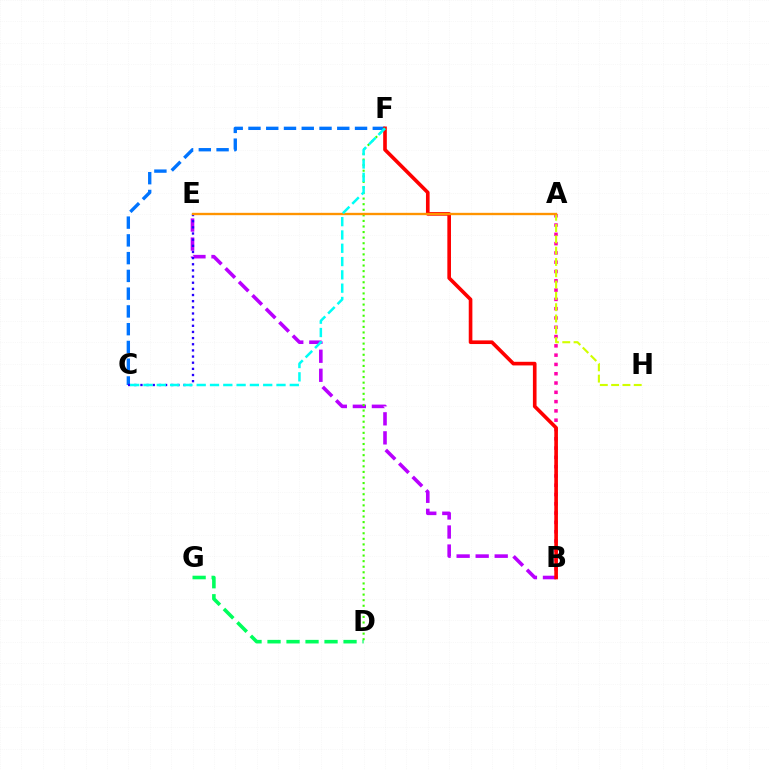{('C', 'F'): [{'color': '#0074ff', 'line_style': 'dashed', 'thickness': 2.41}, {'color': '#00fff6', 'line_style': 'dashed', 'thickness': 1.81}], ('B', 'E'): [{'color': '#b900ff', 'line_style': 'dashed', 'thickness': 2.59}], ('A', 'B'): [{'color': '#ff00ac', 'line_style': 'dotted', 'thickness': 2.52}], ('B', 'F'): [{'color': '#ff0000', 'line_style': 'solid', 'thickness': 2.62}], ('D', 'F'): [{'color': '#3dff00', 'line_style': 'dotted', 'thickness': 1.52}], ('C', 'E'): [{'color': '#2500ff', 'line_style': 'dotted', 'thickness': 1.67}], ('A', 'H'): [{'color': '#d1ff00', 'line_style': 'dashed', 'thickness': 1.54}], ('A', 'E'): [{'color': '#ff9400', 'line_style': 'solid', 'thickness': 1.69}], ('D', 'G'): [{'color': '#00ff5c', 'line_style': 'dashed', 'thickness': 2.58}]}